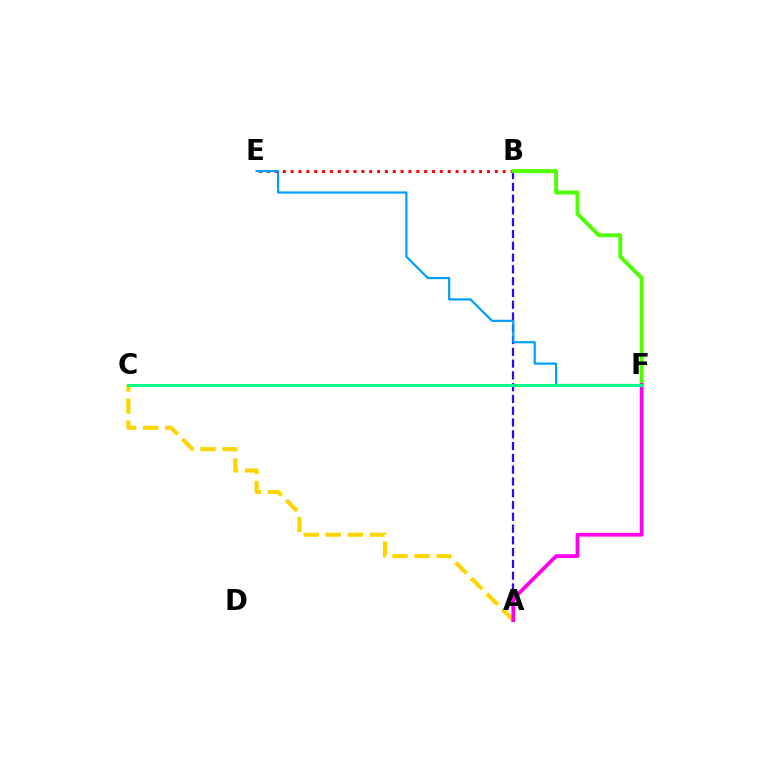{('A', 'B'): [{'color': '#3700ff', 'line_style': 'dashed', 'thickness': 1.6}], ('B', 'E'): [{'color': '#ff0000', 'line_style': 'dotted', 'thickness': 2.13}], ('B', 'F'): [{'color': '#4fff00', 'line_style': 'solid', 'thickness': 2.83}], ('E', 'F'): [{'color': '#009eff', 'line_style': 'solid', 'thickness': 1.57}], ('A', 'C'): [{'color': '#ffd500', 'line_style': 'dashed', 'thickness': 2.99}], ('A', 'F'): [{'color': '#ff00ed', 'line_style': 'solid', 'thickness': 2.72}], ('C', 'F'): [{'color': '#00ff86', 'line_style': 'solid', 'thickness': 2.16}]}